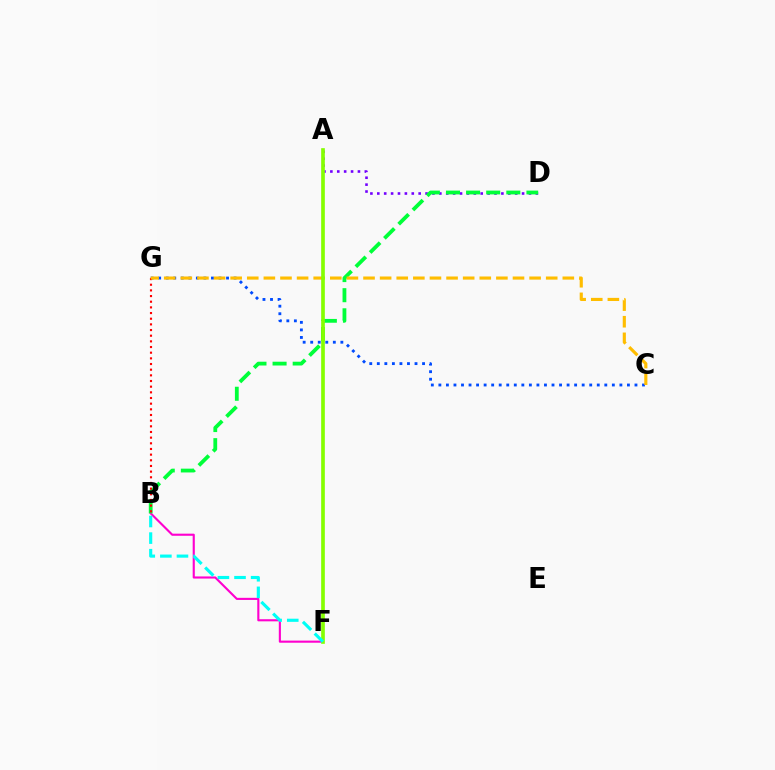{('B', 'F'): [{'color': '#ff00cf', 'line_style': 'solid', 'thickness': 1.53}, {'color': '#00fff6', 'line_style': 'dashed', 'thickness': 2.25}], ('A', 'D'): [{'color': '#7200ff', 'line_style': 'dotted', 'thickness': 1.87}], ('B', 'D'): [{'color': '#00ff39', 'line_style': 'dashed', 'thickness': 2.73}], ('C', 'G'): [{'color': '#004bff', 'line_style': 'dotted', 'thickness': 2.05}, {'color': '#ffbd00', 'line_style': 'dashed', 'thickness': 2.26}], ('B', 'G'): [{'color': '#ff0000', 'line_style': 'dotted', 'thickness': 1.54}], ('A', 'F'): [{'color': '#84ff00', 'line_style': 'solid', 'thickness': 2.64}]}